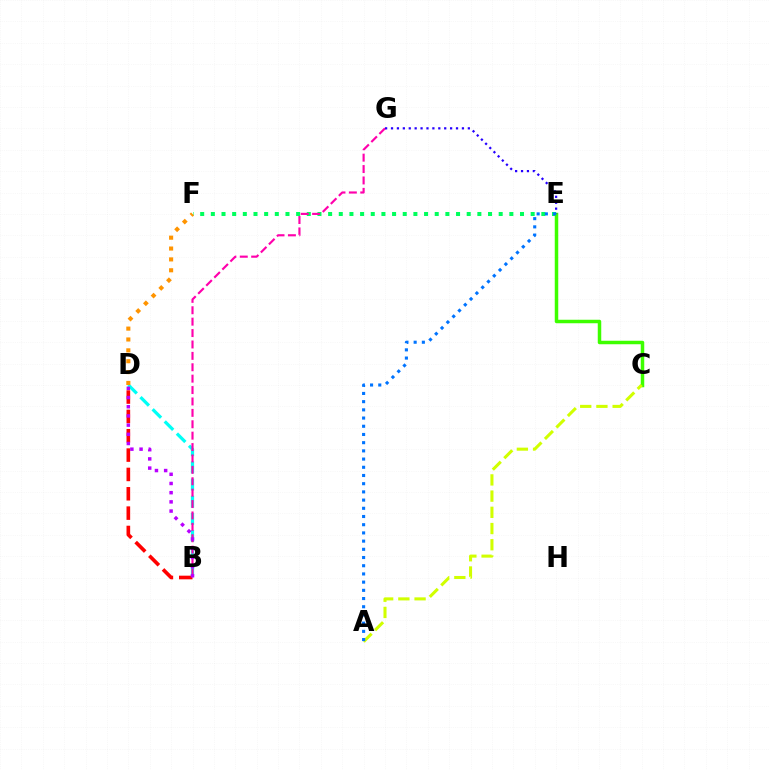{('B', 'D'): [{'color': '#00fff6', 'line_style': 'dashed', 'thickness': 2.33}, {'color': '#ff0000', 'line_style': 'dashed', 'thickness': 2.63}, {'color': '#b900ff', 'line_style': 'dotted', 'thickness': 2.5}], ('E', 'F'): [{'color': '#00ff5c', 'line_style': 'dotted', 'thickness': 2.9}], ('C', 'E'): [{'color': '#3dff00', 'line_style': 'solid', 'thickness': 2.51}], ('D', 'F'): [{'color': '#ff9400', 'line_style': 'dotted', 'thickness': 2.95}], ('B', 'G'): [{'color': '#ff00ac', 'line_style': 'dashed', 'thickness': 1.55}], ('A', 'C'): [{'color': '#d1ff00', 'line_style': 'dashed', 'thickness': 2.2}], ('E', 'G'): [{'color': '#2500ff', 'line_style': 'dotted', 'thickness': 1.61}], ('A', 'E'): [{'color': '#0074ff', 'line_style': 'dotted', 'thickness': 2.23}]}